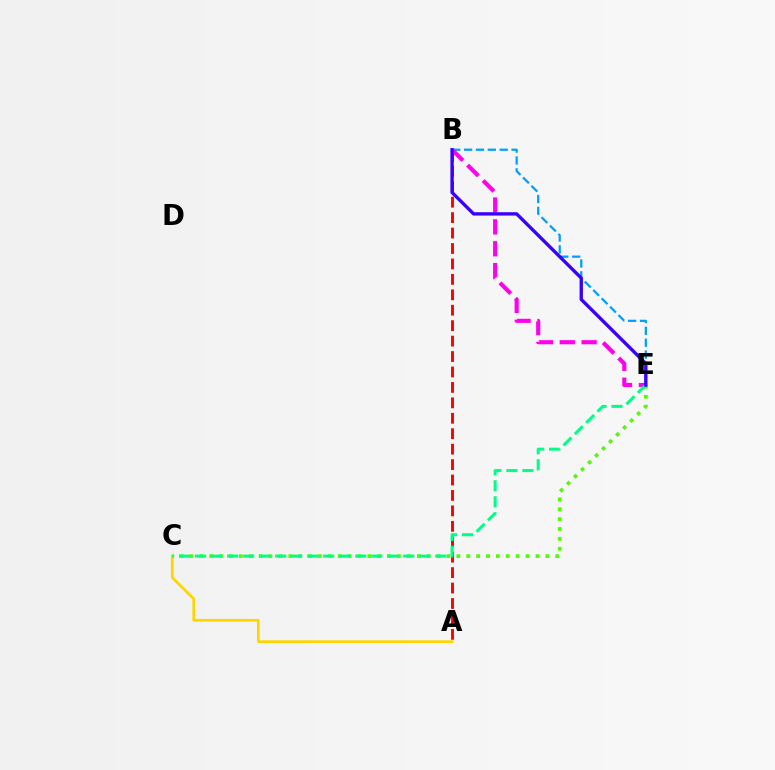{('C', 'E'): [{'color': '#4fff00', 'line_style': 'dotted', 'thickness': 2.69}, {'color': '#00ff86', 'line_style': 'dashed', 'thickness': 2.18}], ('A', 'B'): [{'color': '#ff0000', 'line_style': 'dashed', 'thickness': 2.1}], ('B', 'E'): [{'color': '#009eff', 'line_style': 'dashed', 'thickness': 1.61}, {'color': '#ff00ed', 'line_style': 'dashed', 'thickness': 2.97}, {'color': '#3700ff', 'line_style': 'solid', 'thickness': 2.41}], ('A', 'C'): [{'color': '#ffd500', 'line_style': 'solid', 'thickness': 1.95}]}